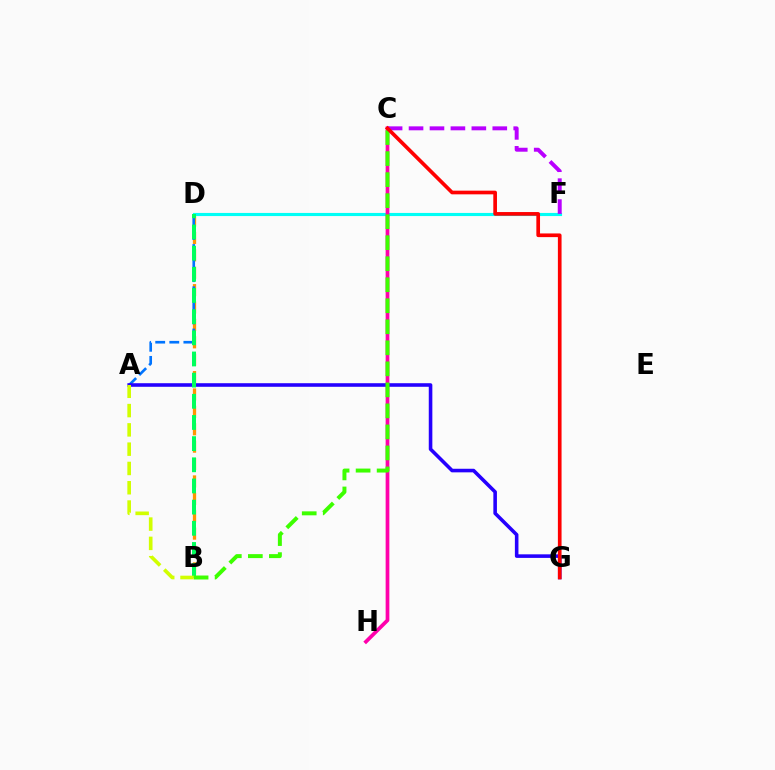{('B', 'D'): [{'color': '#ff9400', 'line_style': 'dashed', 'thickness': 2.36}, {'color': '#00ff5c', 'line_style': 'dashed', 'thickness': 2.88}], ('A', 'D'): [{'color': '#0074ff', 'line_style': 'dashed', 'thickness': 1.91}], ('D', 'F'): [{'color': '#00fff6', 'line_style': 'solid', 'thickness': 2.25}], ('C', 'H'): [{'color': '#ff00ac', 'line_style': 'solid', 'thickness': 2.68}], ('A', 'G'): [{'color': '#2500ff', 'line_style': 'solid', 'thickness': 2.57}], ('B', 'C'): [{'color': '#3dff00', 'line_style': 'dashed', 'thickness': 2.86}], ('C', 'F'): [{'color': '#b900ff', 'line_style': 'dashed', 'thickness': 2.84}], ('A', 'B'): [{'color': '#d1ff00', 'line_style': 'dashed', 'thickness': 2.62}], ('C', 'G'): [{'color': '#ff0000', 'line_style': 'solid', 'thickness': 2.65}]}